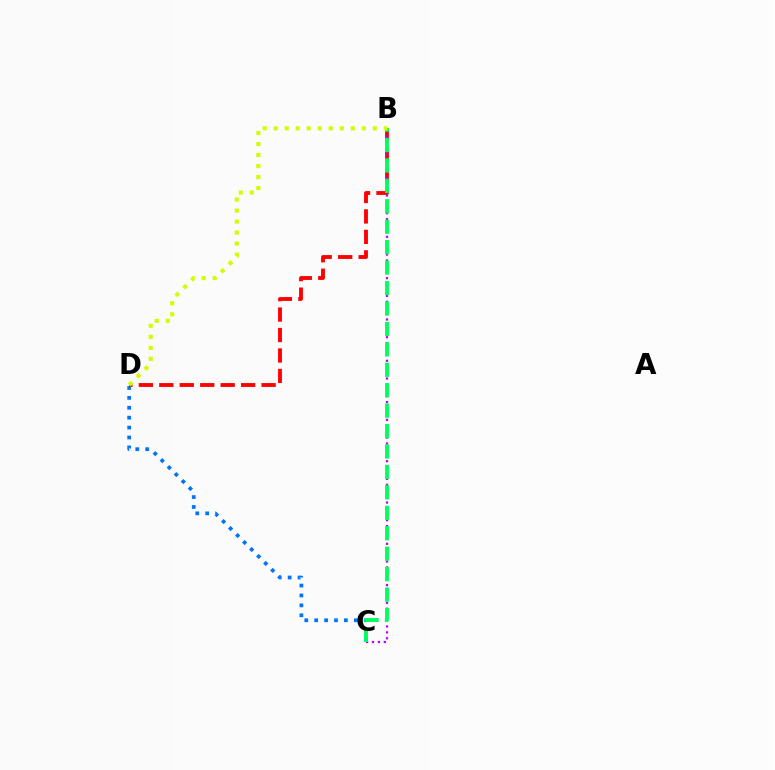{('C', 'D'): [{'color': '#0074ff', 'line_style': 'dotted', 'thickness': 2.69}], ('B', 'D'): [{'color': '#ff0000', 'line_style': 'dashed', 'thickness': 2.78}, {'color': '#d1ff00', 'line_style': 'dotted', 'thickness': 2.99}], ('B', 'C'): [{'color': '#b900ff', 'line_style': 'dotted', 'thickness': 1.6}, {'color': '#00ff5c', 'line_style': 'dashed', 'thickness': 2.78}]}